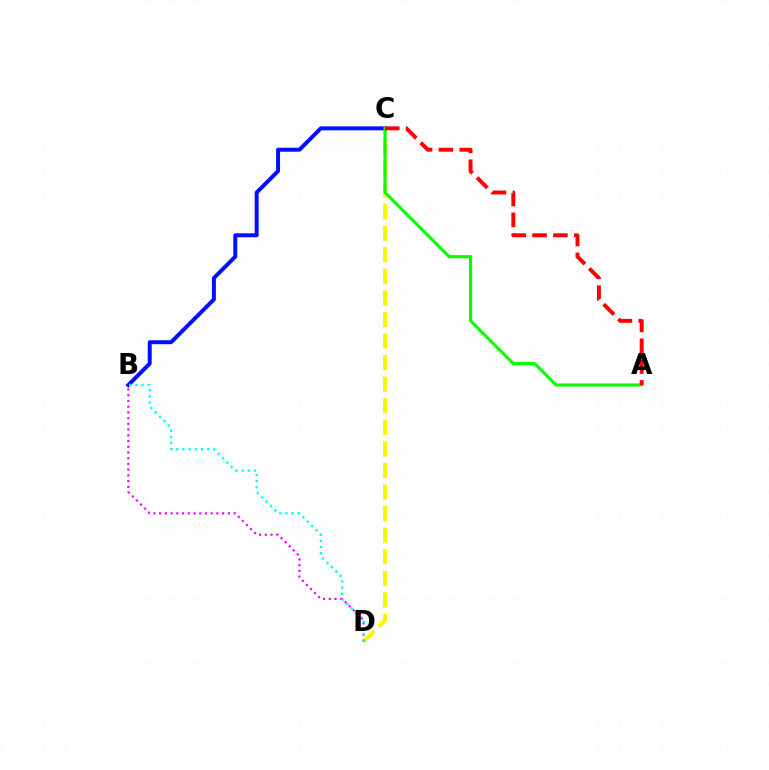{('C', 'D'): [{'color': '#fcf500', 'line_style': 'dashed', 'thickness': 2.93}], ('B', 'C'): [{'color': '#0010ff', 'line_style': 'solid', 'thickness': 2.86}], ('B', 'D'): [{'color': '#ee00ff', 'line_style': 'dotted', 'thickness': 1.56}, {'color': '#00fff6', 'line_style': 'dotted', 'thickness': 1.68}], ('A', 'C'): [{'color': '#08ff00', 'line_style': 'solid', 'thickness': 2.24}, {'color': '#ff0000', 'line_style': 'dashed', 'thickness': 2.83}]}